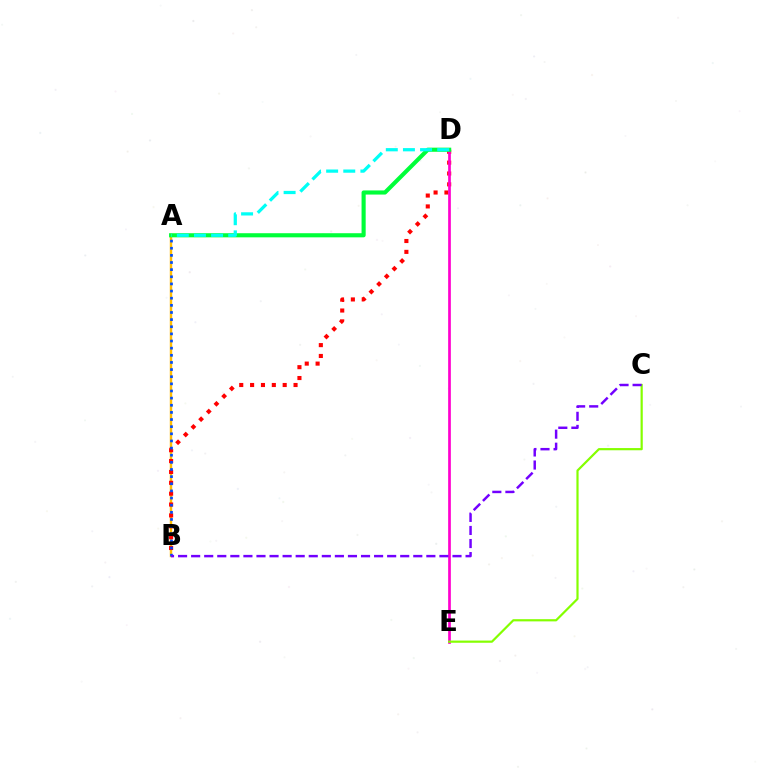{('A', 'B'): [{'color': '#ffbd00', 'line_style': 'solid', 'thickness': 1.75}, {'color': '#004bff', 'line_style': 'dotted', 'thickness': 1.94}], ('B', 'D'): [{'color': '#ff0000', 'line_style': 'dotted', 'thickness': 2.95}], ('D', 'E'): [{'color': '#ff00cf', 'line_style': 'solid', 'thickness': 1.95}], ('C', 'E'): [{'color': '#84ff00', 'line_style': 'solid', 'thickness': 1.58}], ('A', 'D'): [{'color': '#00ff39', 'line_style': 'solid', 'thickness': 2.97}, {'color': '#00fff6', 'line_style': 'dashed', 'thickness': 2.33}], ('B', 'C'): [{'color': '#7200ff', 'line_style': 'dashed', 'thickness': 1.78}]}